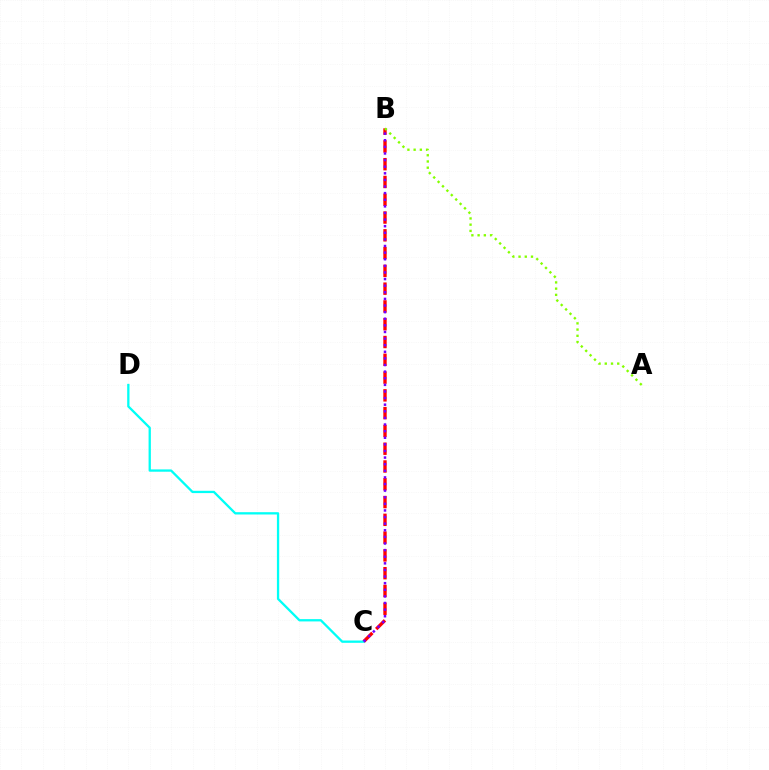{('B', 'C'): [{'color': '#ff0000', 'line_style': 'dashed', 'thickness': 2.42}, {'color': '#7200ff', 'line_style': 'dotted', 'thickness': 1.8}], ('C', 'D'): [{'color': '#00fff6', 'line_style': 'solid', 'thickness': 1.66}], ('A', 'B'): [{'color': '#84ff00', 'line_style': 'dotted', 'thickness': 1.69}]}